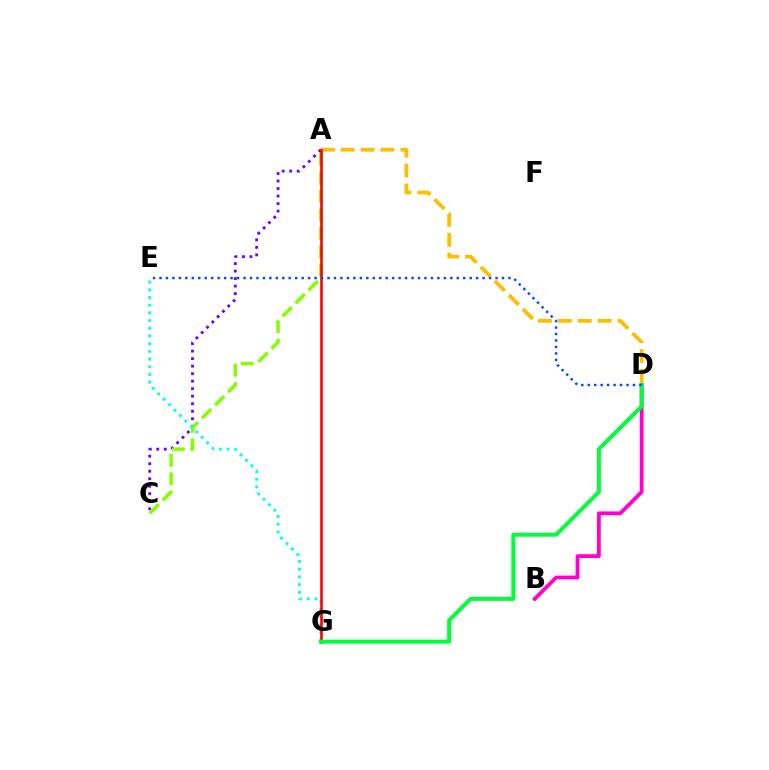{('B', 'D'): [{'color': '#ff00cf', 'line_style': 'solid', 'thickness': 2.73}], ('A', 'C'): [{'color': '#7200ff', 'line_style': 'dotted', 'thickness': 2.04}, {'color': '#84ff00', 'line_style': 'dashed', 'thickness': 2.51}], ('A', 'D'): [{'color': '#ffbd00', 'line_style': 'dashed', 'thickness': 2.7}], ('E', 'G'): [{'color': '#00fff6', 'line_style': 'dotted', 'thickness': 2.09}], ('A', 'G'): [{'color': '#ff0000', 'line_style': 'solid', 'thickness': 1.87}], ('D', 'G'): [{'color': '#00ff39', 'line_style': 'solid', 'thickness': 2.85}], ('D', 'E'): [{'color': '#004bff', 'line_style': 'dotted', 'thickness': 1.76}]}